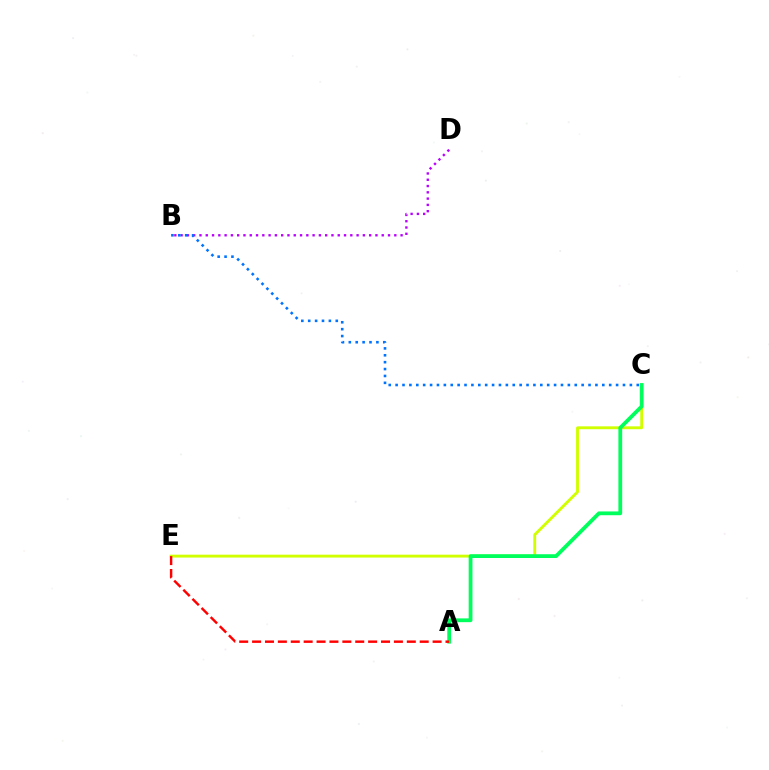{('C', 'E'): [{'color': '#d1ff00', 'line_style': 'solid', 'thickness': 2.07}], ('B', 'D'): [{'color': '#b900ff', 'line_style': 'dotted', 'thickness': 1.71}], ('A', 'C'): [{'color': '#00ff5c', 'line_style': 'solid', 'thickness': 2.72}], ('A', 'E'): [{'color': '#ff0000', 'line_style': 'dashed', 'thickness': 1.75}], ('B', 'C'): [{'color': '#0074ff', 'line_style': 'dotted', 'thickness': 1.87}]}